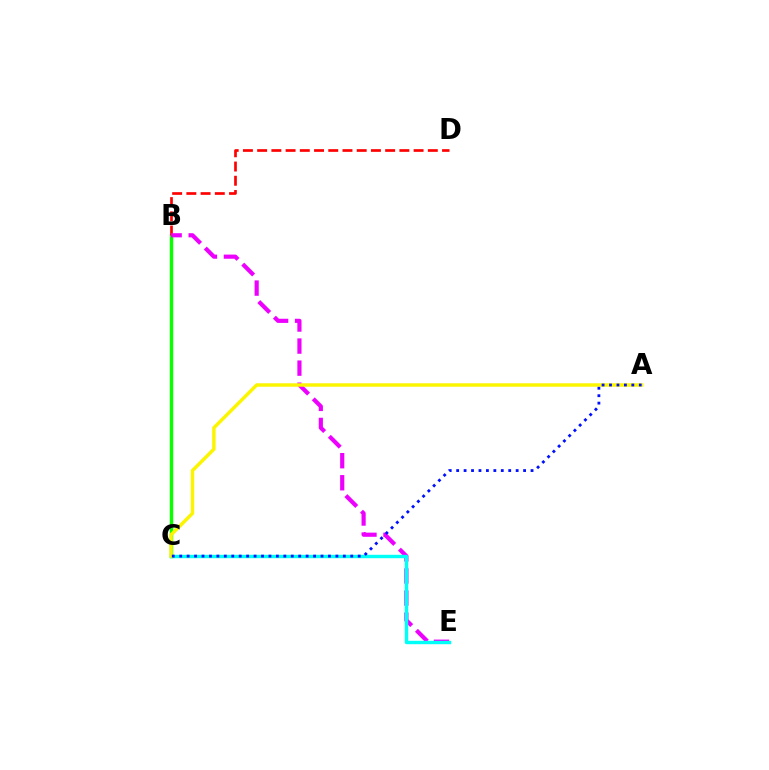{('B', 'C'): [{'color': '#08ff00', 'line_style': 'solid', 'thickness': 2.47}], ('B', 'D'): [{'color': '#ff0000', 'line_style': 'dashed', 'thickness': 1.93}], ('B', 'E'): [{'color': '#ee00ff', 'line_style': 'dashed', 'thickness': 3.0}], ('C', 'E'): [{'color': '#00fff6', 'line_style': 'solid', 'thickness': 2.45}], ('A', 'C'): [{'color': '#fcf500', 'line_style': 'solid', 'thickness': 2.47}, {'color': '#0010ff', 'line_style': 'dotted', 'thickness': 2.02}]}